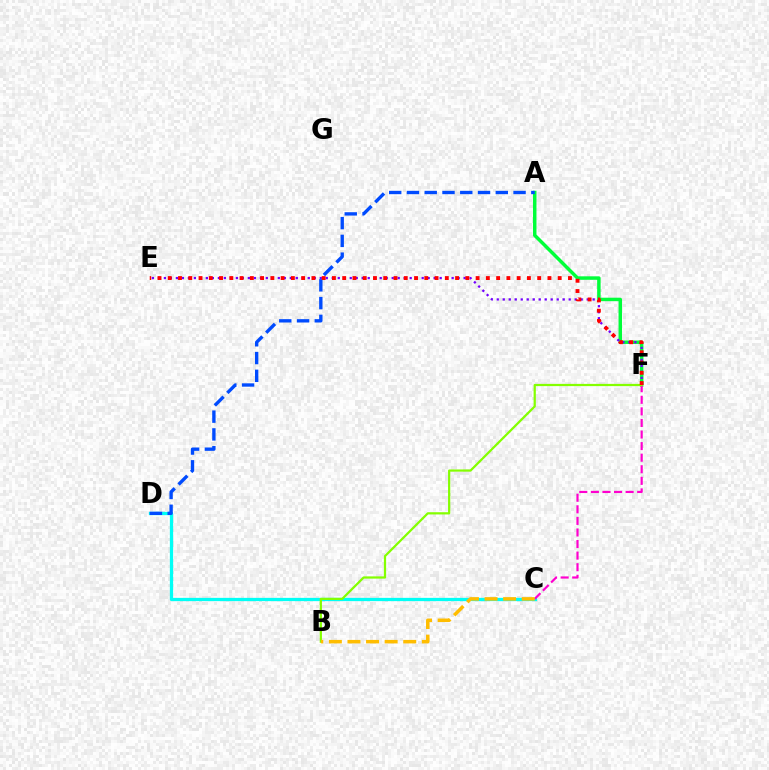{('A', 'F'): [{'color': '#00ff39', 'line_style': 'solid', 'thickness': 2.51}], ('C', 'D'): [{'color': '#00fff6', 'line_style': 'solid', 'thickness': 2.35}], ('C', 'F'): [{'color': '#ff00cf', 'line_style': 'dashed', 'thickness': 1.57}], ('E', 'F'): [{'color': '#7200ff', 'line_style': 'dotted', 'thickness': 1.63}, {'color': '#ff0000', 'line_style': 'dotted', 'thickness': 2.79}], ('A', 'D'): [{'color': '#004bff', 'line_style': 'dashed', 'thickness': 2.41}], ('B', 'F'): [{'color': '#84ff00', 'line_style': 'solid', 'thickness': 1.61}], ('B', 'C'): [{'color': '#ffbd00', 'line_style': 'dashed', 'thickness': 2.53}]}